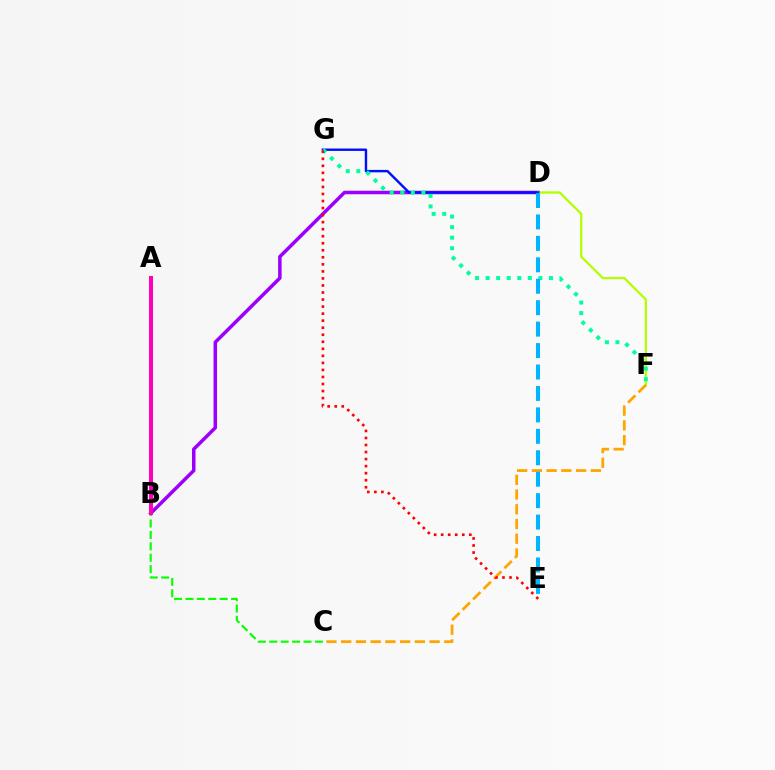{('B', 'D'): [{'color': '#9b00ff', 'line_style': 'solid', 'thickness': 2.52}], ('D', 'F'): [{'color': '#b3ff00', 'line_style': 'solid', 'thickness': 1.63}], ('D', 'G'): [{'color': '#0010ff', 'line_style': 'solid', 'thickness': 1.74}], ('C', 'F'): [{'color': '#ffa500', 'line_style': 'dashed', 'thickness': 2.0}], ('F', 'G'): [{'color': '#00ff9d', 'line_style': 'dotted', 'thickness': 2.87}], ('D', 'E'): [{'color': '#00b5ff', 'line_style': 'dashed', 'thickness': 2.91}], ('E', 'G'): [{'color': '#ff0000', 'line_style': 'dotted', 'thickness': 1.91}], ('A', 'C'): [{'color': '#08ff00', 'line_style': 'dashed', 'thickness': 1.55}], ('A', 'B'): [{'color': '#ff00bd', 'line_style': 'solid', 'thickness': 2.88}]}